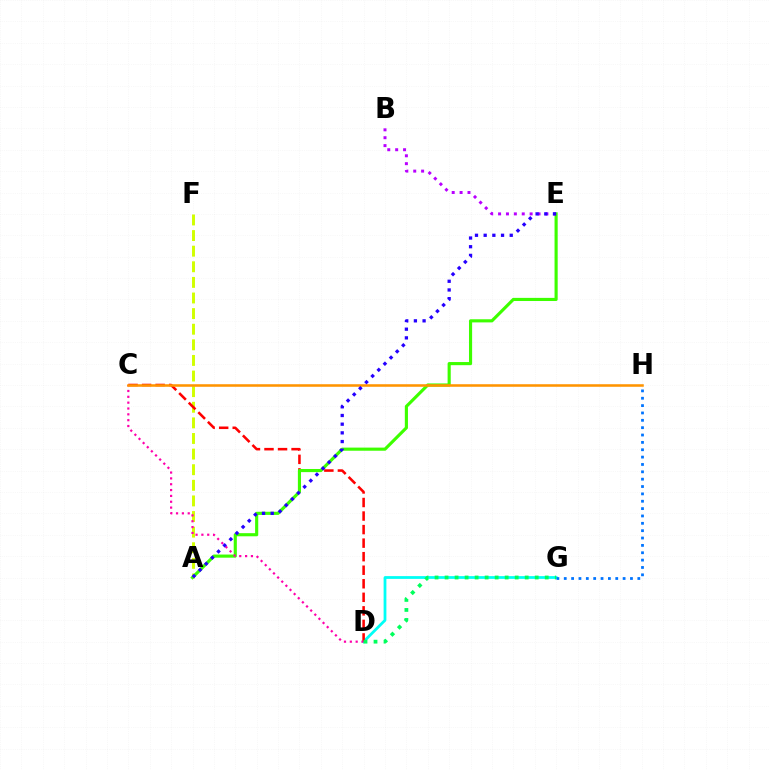{('D', 'G'): [{'color': '#00fff6', 'line_style': 'solid', 'thickness': 2.01}, {'color': '#00ff5c', 'line_style': 'dotted', 'thickness': 2.72}], ('A', 'F'): [{'color': '#d1ff00', 'line_style': 'dashed', 'thickness': 2.12}], ('C', 'D'): [{'color': '#ff0000', 'line_style': 'dashed', 'thickness': 1.84}, {'color': '#ff00ac', 'line_style': 'dotted', 'thickness': 1.59}], ('G', 'H'): [{'color': '#0074ff', 'line_style': 'dotted', 'thickness': 2.0}], ('A', 'E'): [{'color': '#3dff00', 'line_style': 'solid', 'thickness': 2.26}, {'color': '#2500ff', 'line_style': 'dotted', 'thickness': 2.36}], ('B', 'E'): [{'color': '#b900ff', 'line_style': 'dotted', 'thickness': 2.14}], ('C', 'H'): [{'color': '#ff9400', 'line_style': 'solid', 'thickness': 1.84}]}